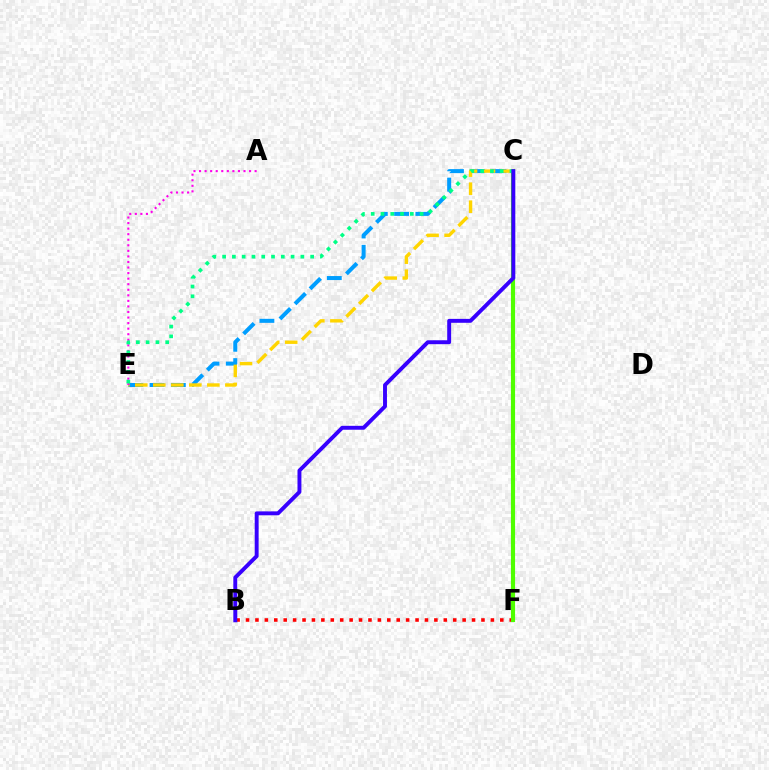{('C', 'E'): [{'color': '#009eff', 'line_style': 'dashed', 'thickness': 2.89}, {'color': '#ffd500', 'line_style': 'dashed', 'thickness': 2.45}, {'color': '#00ff86', 'line_style': 'dotted', 'thickness': 2.66}], ('B', 'F'): [{'color': '#ff0000', 'line_style': 'dotted', 'thickness': 2.56}], ('C', 'F'): [{'color': '#4fff00', 'line_style': 'solid', 'thickness': 2.98}], ('A', 'E'): [{'color': '#ff00ed', 'line_style': 'dotted', 'thickness': 1.51}], ('B', 'C'): [{'color': '#3700ff', 'line_style': 'solid', 'thickness': 2.82}]}